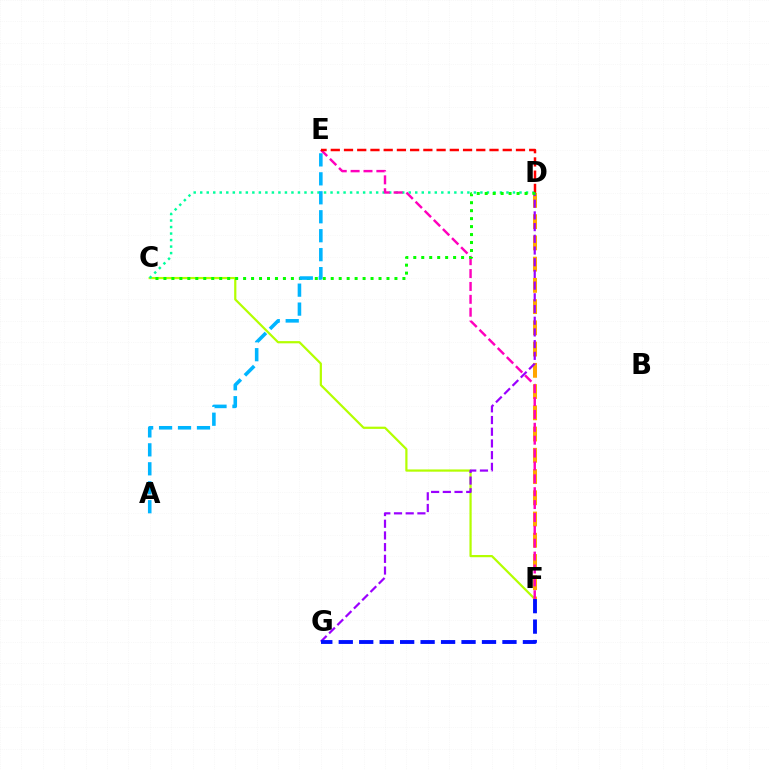{('C', 'F'): [{'color': '#b3ff00', 'line_style': 'solid', 'thickness': 1.6}], ('C', 'D'): [{'color': '#00ff9d', 'line_style': 'dotted', 'thickness': 1.77}, {'color': '#08ff00', 'line_style': 'dotted', 'thickness': 2.16}], ('D', 'F'): [{'color': '#ffa500', 'line_style': 'dashed', 'thickness': 2.89}], ('E', 'F'): [{'color': '#ff00bd', 'line_style': 'dashed', 'thickness': 1.75}], ('D', 'G'): [{'color': '#9b00ff', 'line_style': 'dashed', 'thickness': 1.59}], ('D', 'E'): [{'color': '#ff0000', 'line_style': 'dashed', 'thickness': 1.8}], ('F', 'G'): [{'color': '#0010ff', 'line_style': 'dashed', 'thickness': 2.78}], ('A', 'E'): [{'color': '#00b5ff', 'line_style': 'dashed', 'thickness': 2.58}]}